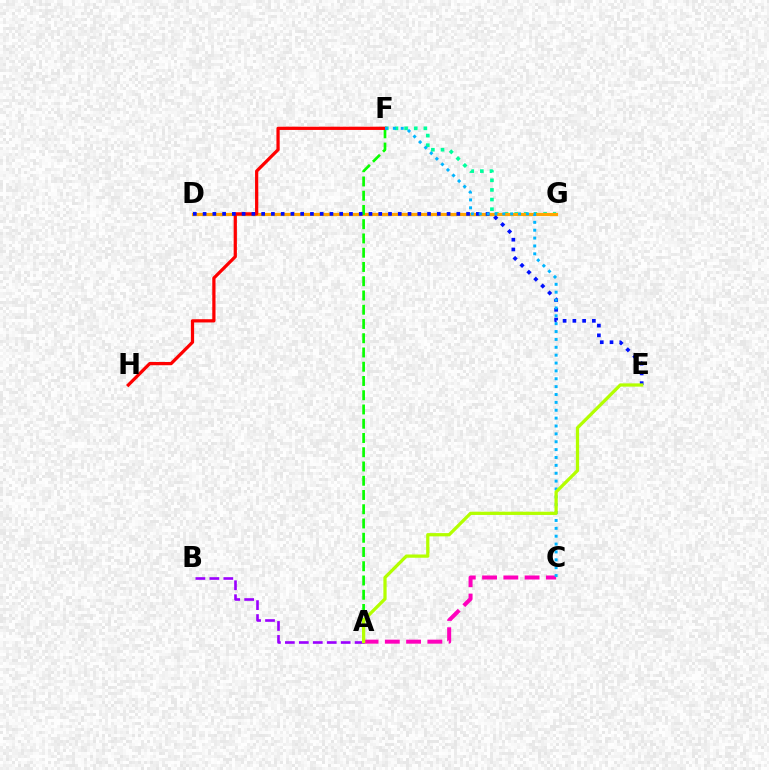{('F', 'G'): [{'color': '#00ff9d', 'line_style': 'dotted', 'thickness': 2.62}], ('D', 'G'): [{'color': '#ffa500', 'line_style': 'solid', 'thickness': 2.3}], ('A', 'F'): [{'color': '#08ff00', 'line_style': 'dashed', 'thickness': 1.94}], ('F', 'H'): [{'color': '#ff0000', 'line_style': 'solid', 'thickness': 2.33}], ('D', 'E'): [{'color': '#0010ff', 'line_style': 'dotted', 'thickness': 2.65}], ('A', 'C'): [{'color': '#ff00bd', 'line_style': 'dashed', 'thickness': 2.89}], ('C', 'F'): [{'color': '#00b5ff', 'line_style': 'dotted', 'thickness': 2.14}], ('A', 'B'): [{'color': '#9b00ff', 'line_style': 'dashed', 'thickness': 1.9}], ('A', 'E'): [{'color': '#b3ff00', 'line_style': 'solid', 'thickness': 2.34}]}